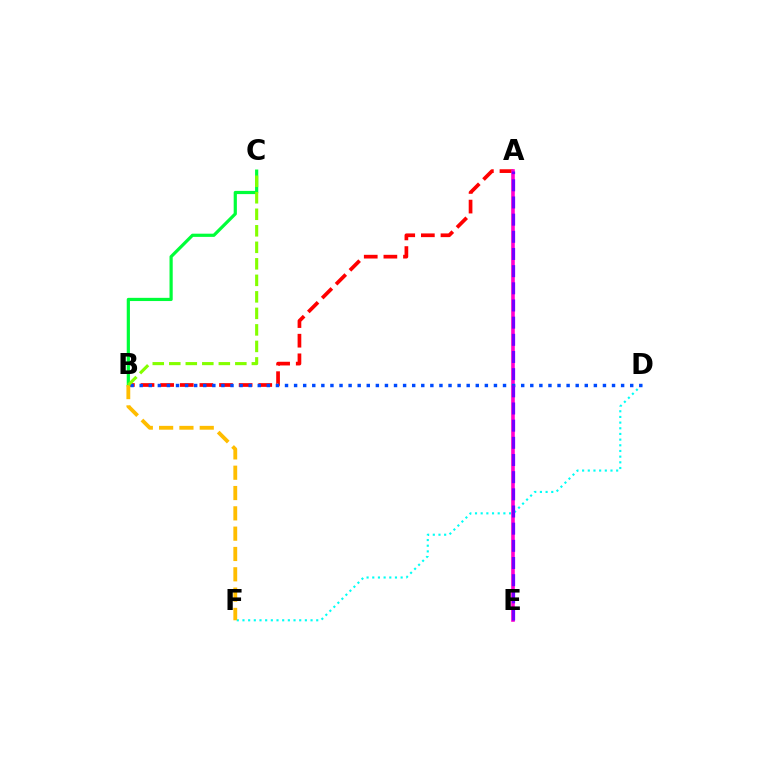{('D', 'F'): [{'color': '#00fff6', 'line_style': 'dotted', 'thickness': 1.54}], ('A', 'B'): [{'color': '#ff0000', 'line_style': 'dashed', 'thickness': 2.67}], ('A', 'E'): [{'color': '#ff00cf', 'line_style': 'solid', 'thickness': 2.61}, {'color': '#7200ff', 'line_style': 'dashed', 'thickness': 2.33}], ('B', 'D'): [{'color': '#004bff', 'line_style': 'dotted', 'thickness': 2.47}], ('B', 'C'): [{'color': '#00ff39', 'line_style': 'solid', 'thickness': 2.3}, {'color': '#84ff00', 'line_style': 'dashed', 'thickness': 2.24}], ('B', 'F'): [{'color': '#ffbd00', 'line_style': 'dashed', 'thickness': 2.76}]}